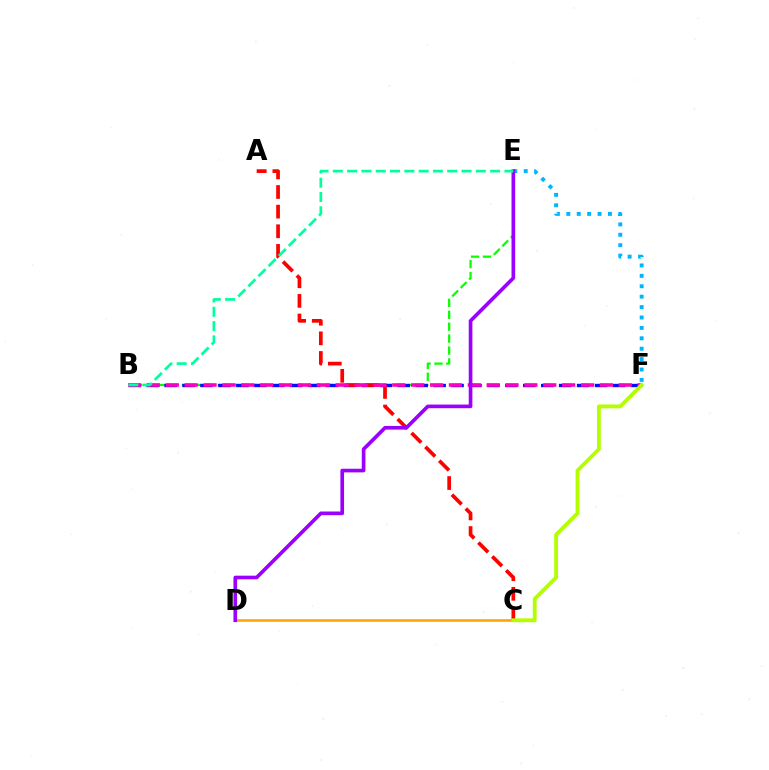{('B', 'E'): [{'color': '#08ff00', 'line_style': 'dashed', 'thickness': 1.62}, {'color': '#00ff9d', 'line_style': 'dashed', 'thickness': 1.94}], ('B', 'F'): [{'color': '#0010ff', 'line_style': 'dashed', 'thickness': 2.44}, {'color': '#ff00bd', 'line_style': 'dashed', 'thickness': 2.56}], ('A', 'C'): [{'color': '#ff0000', 'line_style': 'dashed', 'thickness': 2.67}], ('E', 'F'): [{'color': '#00b5ff', 'line_style': 'dotted', 'thickness': 2.83}], ('C', 'D'): [{'color': '#ffa500', 'line_style': 'solid', 'thickness': 1.86}], ('D', 'E'): [{'color': '#9b00ff', 'line_style': 'solid', 'thickness': 2.63}], ('C', 'F'): [{'color': '#b3ff00', 'line_style': 'solid', 'thickness': 2.76}]}